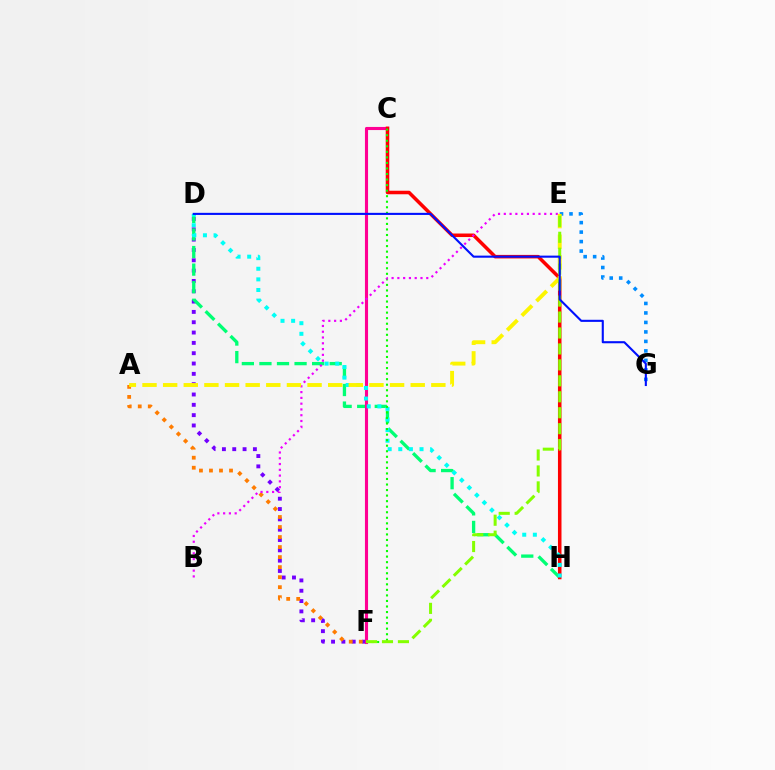{('D', 'F'): [{'color': '#7200ff', 'line_style': 'dotted', 'thickness': 2.8}], ('D', 'H'): [{'color': '#00ff74', 'line_style': 'dashed', 'thickness': 2.39}, {'color': '#00fff6', 'line_style': 'dotted', 'thickness': 2.88}], ('E', 'G'): [{'color': '#008cff', 'line_style': 'dotted', 'thickness': 2.58}], ('C', 'F'): [{'color': '#ff0094', 'line_style': 'solid', 'thickness': 2.24}, {'color': '#08ff00', 'line_style': 'dotted', 'thickness': 1.51}], ('C', 'H'): [{'color': '#ff0000', 'line_style': 'solid', 'thickness': 2.54}], ('A', 'F'): [{'color': '#ff7c00', 'line_style': 'dotted', 'thickness': 2.72}], ('B', 'E'): [{'color': '#ee00ff', 'line_style': 'dotted', 'thickness': 1.57}], ('A', 'E'): [{'color': '#fcf500', 'line_style': 'dashed', 'thickness': 2.8}], ('E', 'F'): [{'color': '#84ff00', 'line_style': 'dashed', 'thickness': 2.17}], ('D', 'G'): [{'color': '#0010ff', 'line_style': 'solid', 'thickness': 1.51}]}